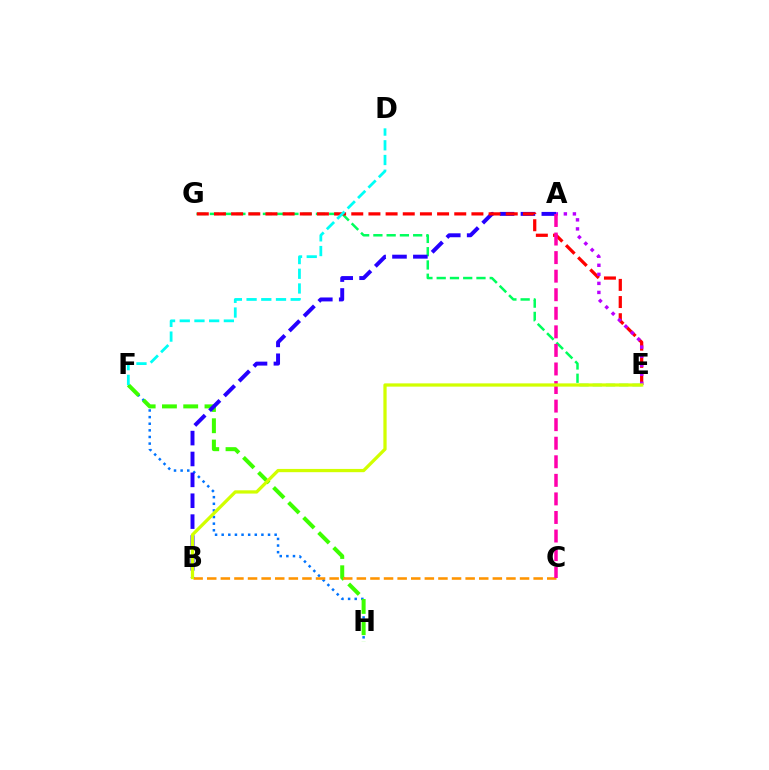{('F', 'H'): [{'color': '#0074ff', 'line_style': 'dotted', 'thickness': 1.8}, {'color': '#3dff00', 'line_style': 'dashed', 'thickness': 2.89}], ('E', 'G'): [{'color': '#00ff5c', 'line_style': 'dashed', 'thickness': 1.8}, {'color': '#ff0000', 'line_style': 'dashed', 'thickness': 2.33}], ('B', 'C'): [{'color': '#ff9400', 'line_style': 'dashed', 'thickness': 1.85}], ('A', 'B'): [{'color': '#2500ff', 'line_style': 'dashed', 'thickness': 2.84}], ('A', 'E'): [{'color': '#b900ff', 'line_style': 'dotted', 'thickness': 2.46}], ('A', 'C'): [{'color': '#ff00ac', 'line_style': 'dashed', 'thickness': 2.52}], ('D', 'F'): [{'color': '#00fff6', 'line_style': 'dashed', 'thickness': 2.0}], ('B', 'E'): [{'color': '#d1ff00', 'line_style': 'solid', 'thickness': 2.35}]}